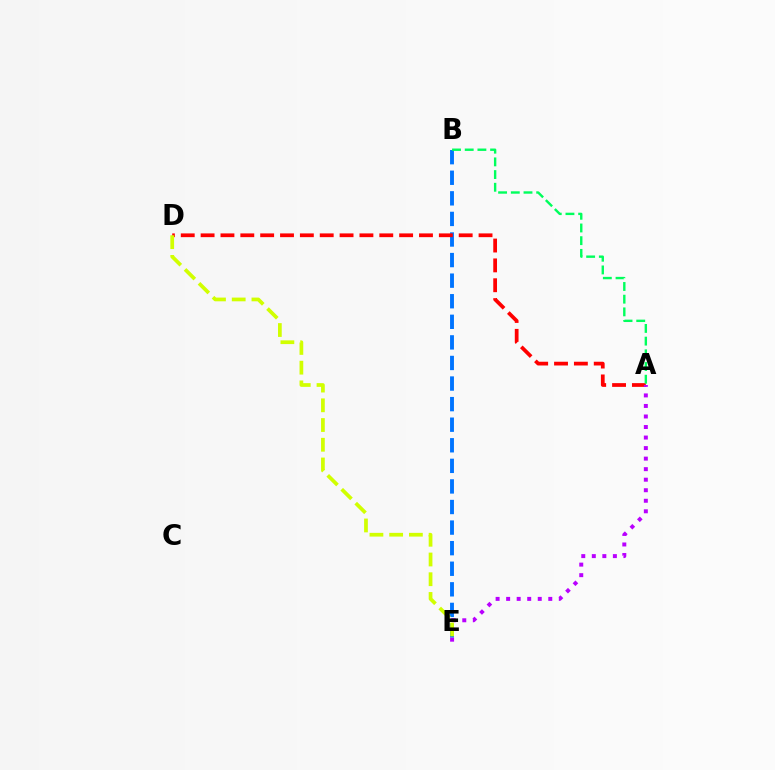{('B', 'E'): [{'color': '#0074ff', 'line_style': 'dashed', 'thickness': 2.8}], ('A', 'D'): [{'color': '#ff0000', 'line_style': 'dashed', 'thickness': 2.7}], ('A', 'E'): [{'color': '#b900ff', 'line_style': 'dotted', 'thickness': 2.86}], ('D', 'E'): [{'color': '#d1ff00', 'line_style': 'dashed', 'thickness': 2.68}], ('A', 'B'): [{'color': '#00ff5c', 'line_style': 'dashed', 'thickness': 1.72}]}